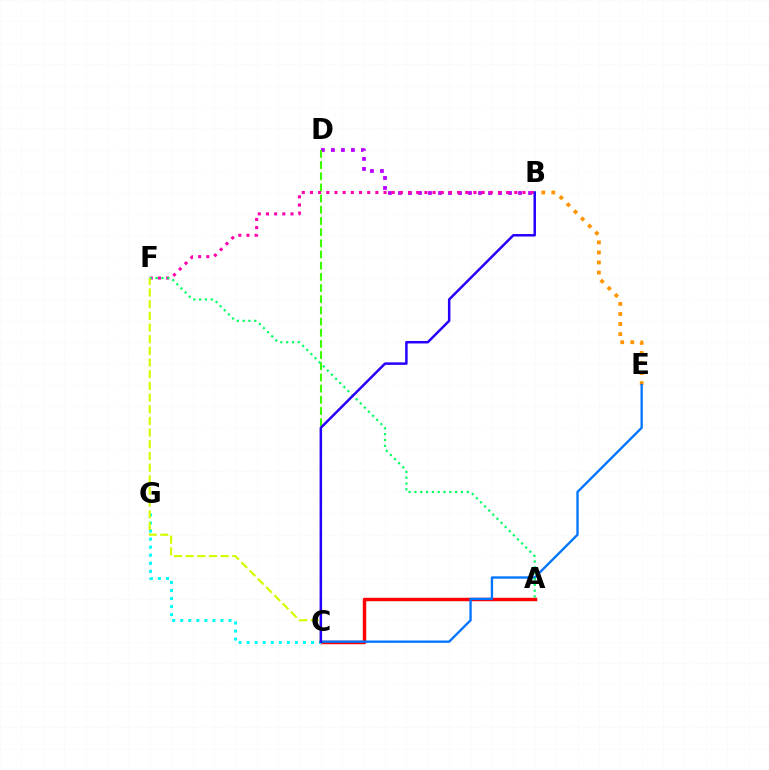{('A', 'C'): [{'color': '#ff0000', 'line_style': 'solid', 'thickness': 2.48}], ('B', 'E'): [{'color': '#ff9400', 'line_style': 'dotted', 'thickness': 2.73}], ('C', 'G'): [{'color': '#00fff6', 'line_style': 'dotted', 'thickness': 2.18}], ('B', 'D'): [{'color': '#b900ff', 'line_style': 'dotted', 'thickness': 2.72}], ('C', 'E'): [{'color': '#0074ff', 'line_style': 'solid', 'thickness': 1.68}], ('C', 'D'): [{'color': '#3dff00', 'line_style': 'dashed', 'thickness': 1.52}], ('B', 'F'): [{'color': '#ff00ac', 'line_style': 'dotted', 'thickness': 2.22}], ('A', 'F'): [{'color': '#00ff5c', 'line_style': 'dotted', 'thickness': 1.58}], ('C', 'F'): [{'color': '#d1ff00', 'line_style': 'dashed', 'thickness': 1.59}], ('B', 'C'): [{'color': '#2500ff', 'line_style': 'solid', 'thickness': 1.79}]}